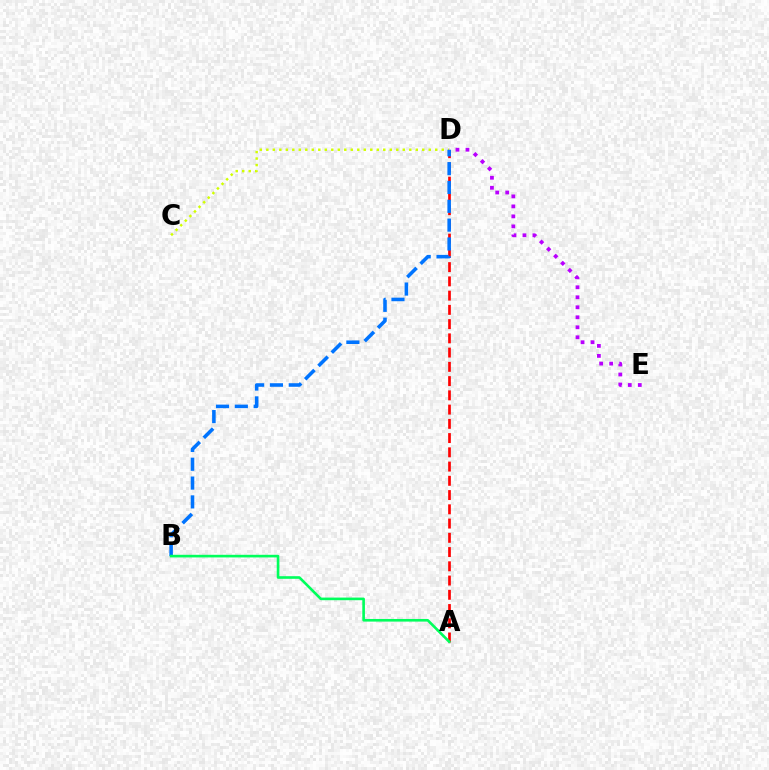{('A', 'D'): [{'color': '#ff0000', 'line_style': 'dashed', 'thickness': 1.94}], ('C', 'D'): [{'color': '#d1ff00', 'line_style': 'dotted', 'thickness': 1.77}], ('B', 'D'): [{'color': '#0074ff', 'line_style': 'dashed', 'thickness': 2.56}], ('D', 'E'): [{'color': '#b900ff', 'line_style': 'dotted', 'thickness': 2.72}], ('A', 'B'): [{'color': '#00ff5c', 'line_style': 'solid', 'thickness': 1.89}]}